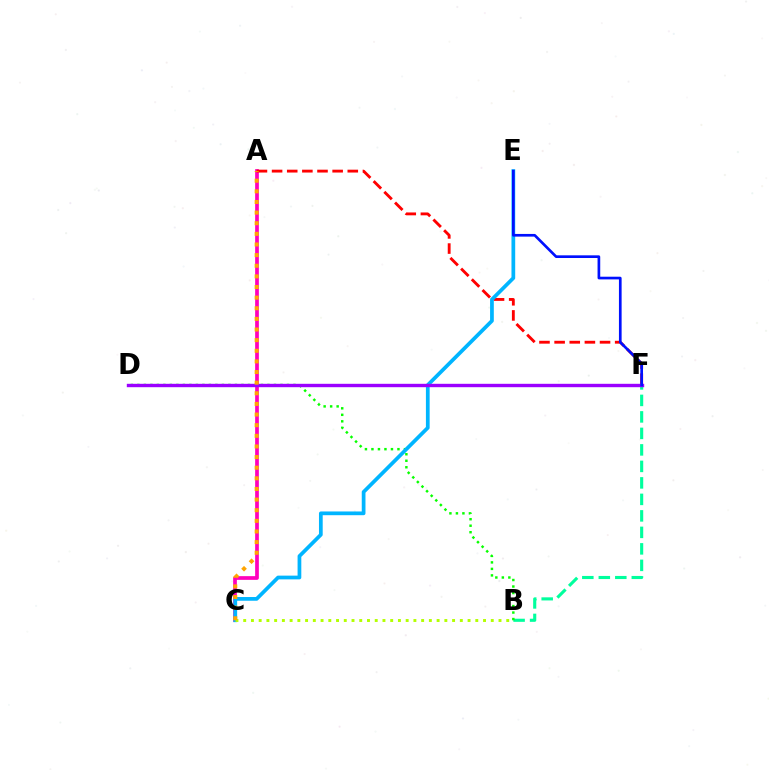{('B', 'F'): [{'color': '#00ff9d', 'line_style': 'dashed', 'thickness': 2.24}], ('A', 'C'): [{'color': '#ff00bd', 'line_style': 'solid', 'thickness': 2.67}, {'color': '#ffa500', 'line_style': 'dotted', 'thickness': 2.89}], ('B', 'D'): [{'color': '#08ff00', 'line_style': 'dotted', 'thickness': 1.77}], ('A', 'F'): [{'color': '#ff0000', 'line_style': 'dashed', 'thickness': 2.06}], ('C', 'E'): [{'color': '#00b5ff', 'line_style': 'solid', 'thickness': 2.69}], ('D', 'F'): [{'color': '#9b00ff', 'line_style': 'solid', 'thickness': 2.44}], ('B', 'C'): [{'color': '#b3ff00', 'line_style': 'dotted', 'thickness': 2.1}], ('E', 'F'): [{'color': '#0010ff', 'line_style': 'solid', 'thickness': 1.93}]}